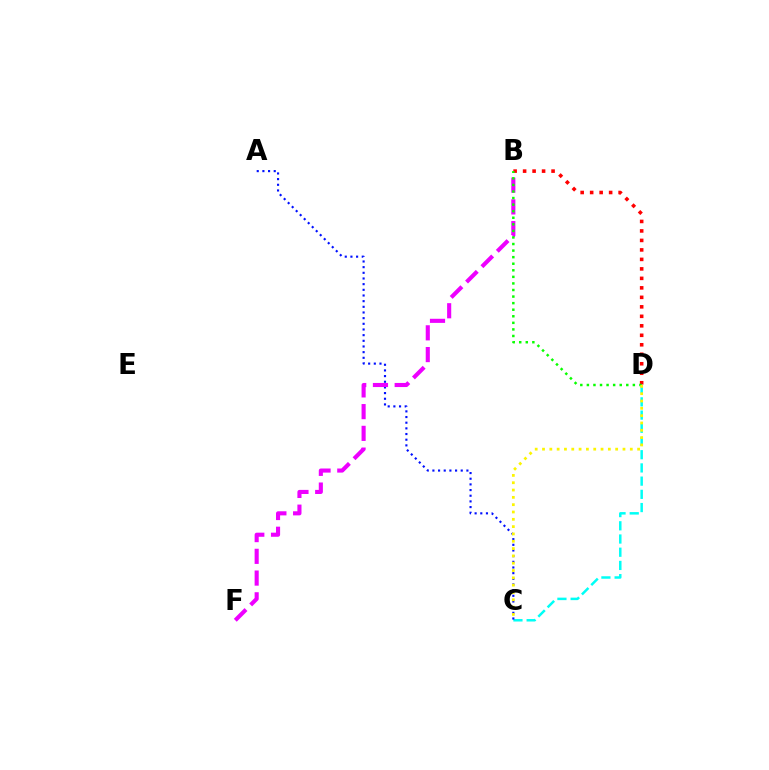{('B', 'D'): [{'color': '#ff0000', 'line_style': 'dotted', 'thickness': 2.58}, {'color': '#08ff00', 'line_style': 'dotted', 'thickness': 1.78}], ('C', 'D'): [{'color': '#00fff6', 'line_style': 'dashed', 'thickness': 1.79}, {'color': '#fcf500', 'line_style': 'dotted', 'thickness': 1.99}], ('A', 'C'): [{'color': '#0010ff', 'line_style': 'dotted', 'thickness': 1.54}], ('B', 'F'): [{'color': '#ee00ff', 'line_style': 'dashed', 'thickness': 2.95}]}